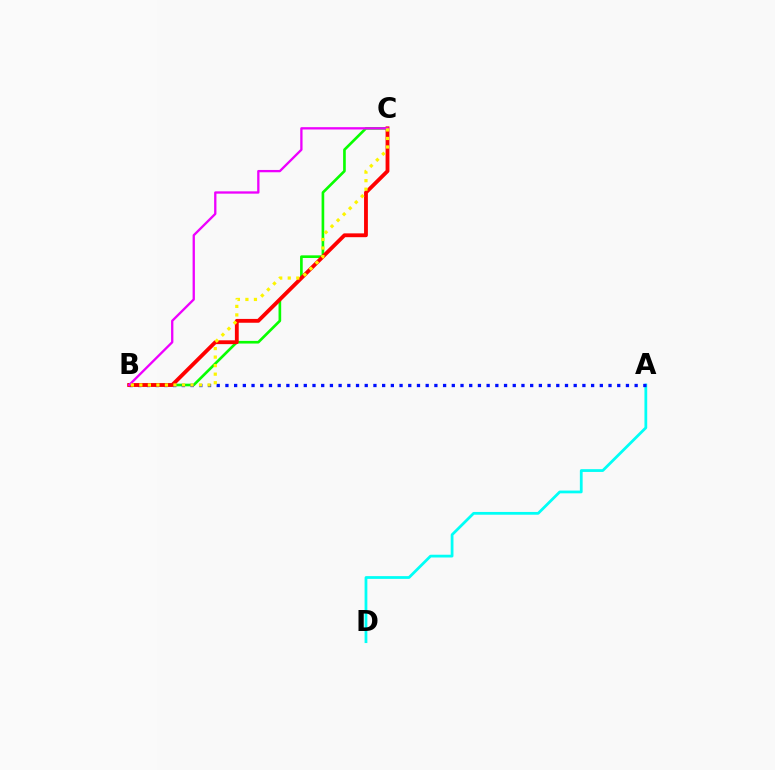{('A', 'D'): [{'color': '#00fff6', 'line_style': 'solid', 'thickness': 1.99}], ('B', 'C'): [{'color': '#08ff00', 'line_style': 'solid', 'thickness': 1.91}, {'color': '#ff0000', 'line_style': 'solid', 'thickness': 2.76}, {'color': '#ee00ff', 'line_style': 'solid', 'thickness': 1.66}, {'color': '#fcf500', 'line_style': 'dotted', 'thickness': 2.32}], ('A', 'B'): [{'color': '#0010ff', 'line_style': 'dotted', 'thickness': 2.37}]}